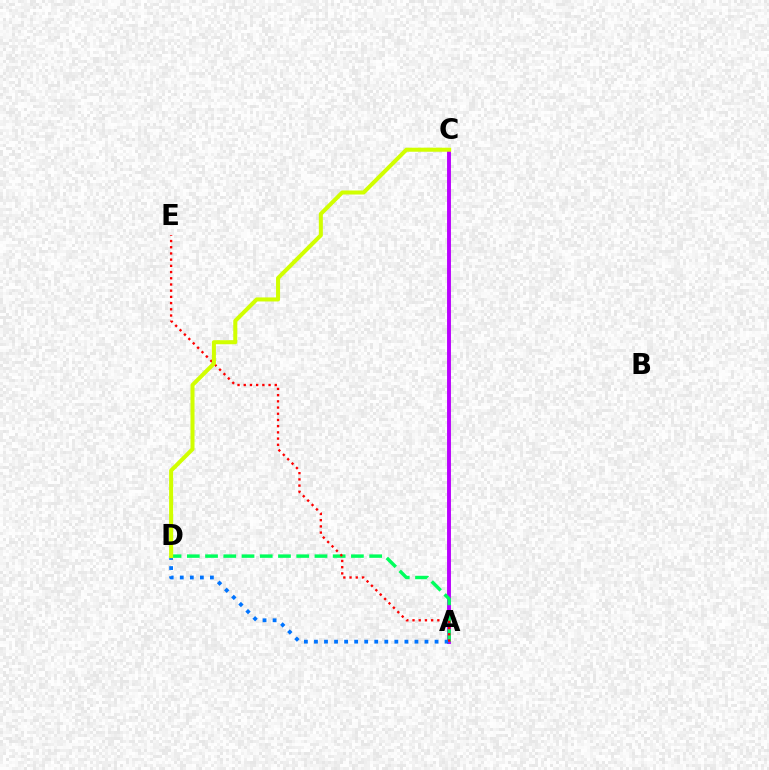{('A', 'C'): [{'color': '#b900ff', 'line_style': 'solid', 'thickness': 2.8}], ('A', 'D'): [{'color': '#00ff5c', 'line_style': 'dashed', 'thickness': 2.48}, {'color': '#0074ff', 'line_style': 'dotted', 'thickness': 2.73}], ('A', 'E'): [{'color': '#ff0000', 'line_style': 'dotted', 'thickness': 1.69}], ('C', 'D'): [{'color': '#d1ff00', 'line_style': 'solid', 'thickness': 2.9}]}